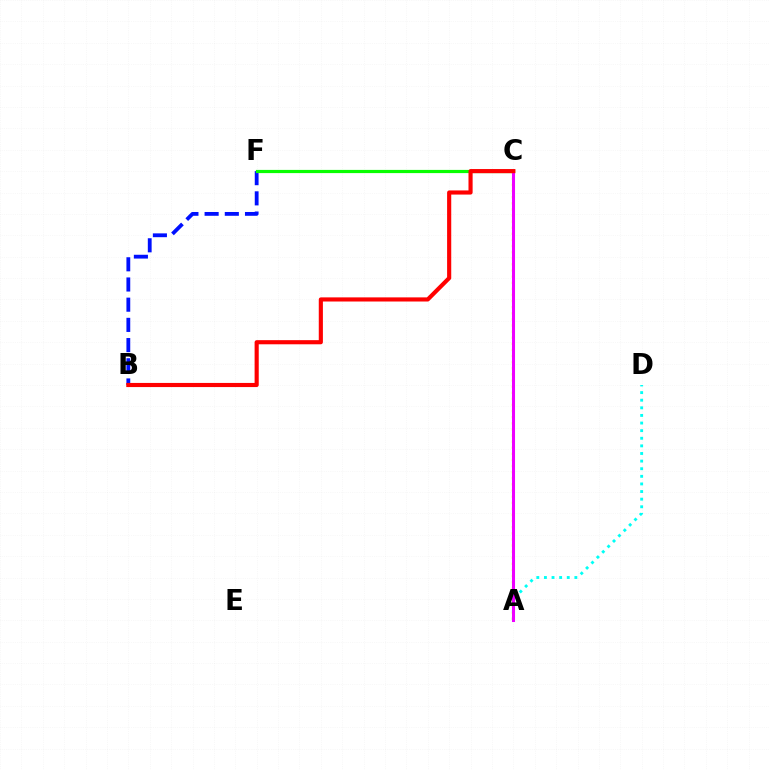{('B', 'F'): [{'color': '#0010ff', 'line_style': 'dashed', 'thickness': 2.74}], ('C', 'F'): [{'color': '#08ff00', 'line_style': 'solid', 'thickness': 2.3}], ('A', 'D'): [{'color': '#00fff6', 'line_style': 'dotted', 'thickness': 2.07}], ('A', 'C'): [{'color': '#fcf500', 'line_style': 'dotted', 'thickness': 1.66}, {'color': '#ee00ff', 'line_style': 'solid', 'thickness': 2.2}], ('B', 'C'): [{'color': '#ff0000', 'line_style': 'solid', 'thickness': 2.98}]}